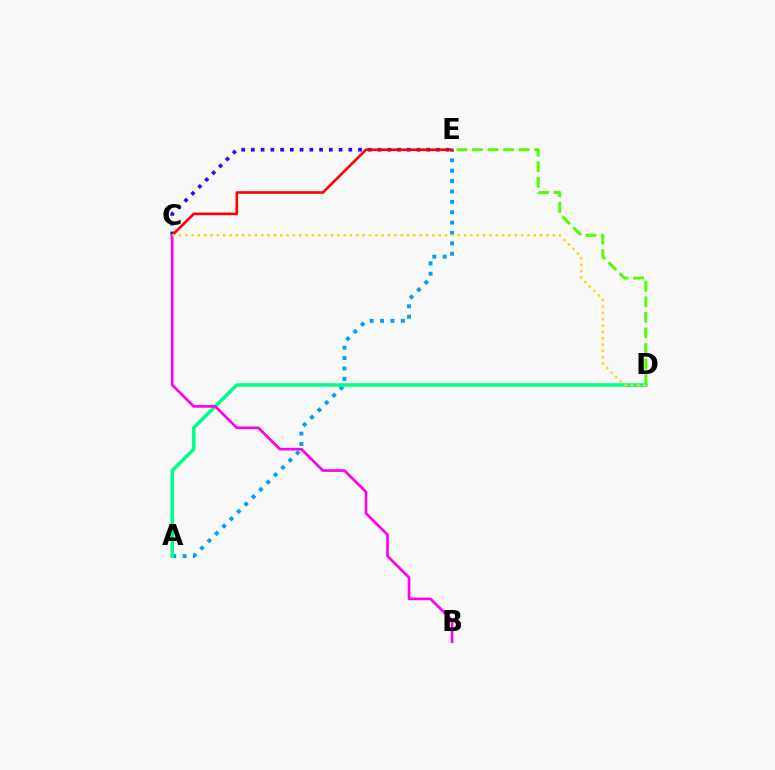{('D', 'E'): [{'color': '#4fff00', 'line_style': 'dashed', 'thickness': 2.11}], ('A', 'E'): [{'color': '#009eff', 'line_style': 'dotted', 'thickness': 2.82}], ('C', 'E'): [{'color': '#3700ff', 'line_style': 'dotted', 'thickness': 2.65}, {'color': '#ff0000', 'line_style': 'solid', 'thickness': 1.87}], ('A', 'D'): [{'color': '#00ff86', 'line_style': 'solid', 'thickness': 2.56}], ('B', 'C'): [{'color': '#ff00ed', 'line_style': 'solid', 'thickness': 1.92}], ('C', 'D'): [{'color': '#ffd500', 'line_style': 'dotted', 'thickness': 1.72}]}